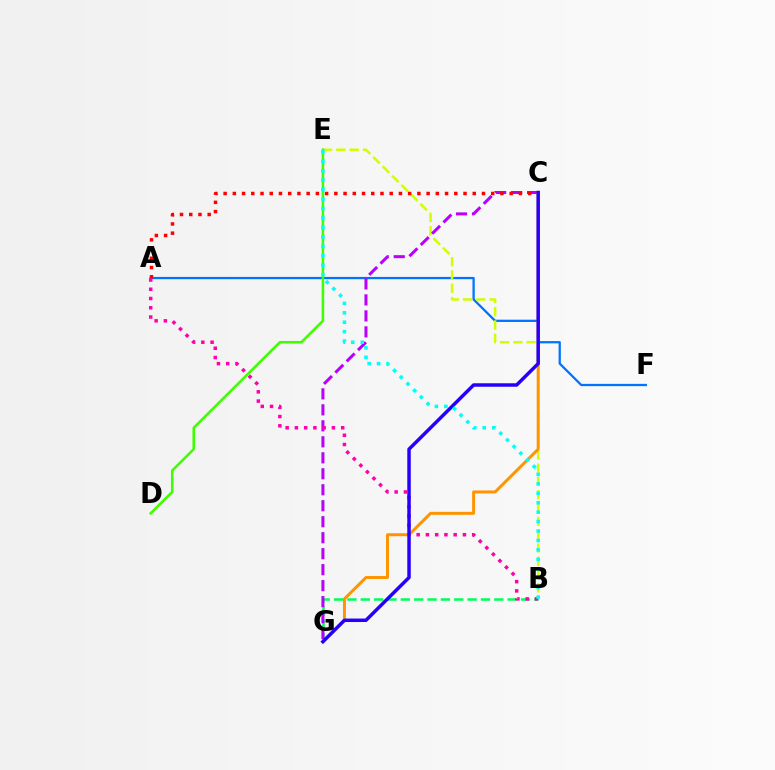{('A', 'F'): [{'color': '#0074ff', 'line_style': 'solid', 'thickness': 1.64}], ('B', 'E'): [{'color': '#d1ff00', 'line_style': 'dashed', 'thickness': 1.81}, {'color': '#00fff6', 'line_style': 'dotted', 'thickness': 2.56}], ('B', 'G'): [{'color': '#00ff5c', 'line_style': 'dashed', 'thickness': 1.81}], ('C', 'G'): [{'color': '#b900ff', 'line_style': 'dashed', 'thickness': 2.17}, {'color': '#ff9400', 'line_style': 'solid', 'thickness': 2.14}, {'color': '#2500ff', 'line_style': 'solid', 'thickness': 2.5}], ('A', 'C'): [{'color': '#ff0000', 'line_style': 'dotted', 'thickness': 2.51}], ('A', 'B'): [{'color': '#ff00ac', 'line_style': 'dotted', 'thickness': 2.51}], ('D', 'E'): [{'color': '#3dff00', 'line_style': 'solid', 'thickness': 1.83}]}